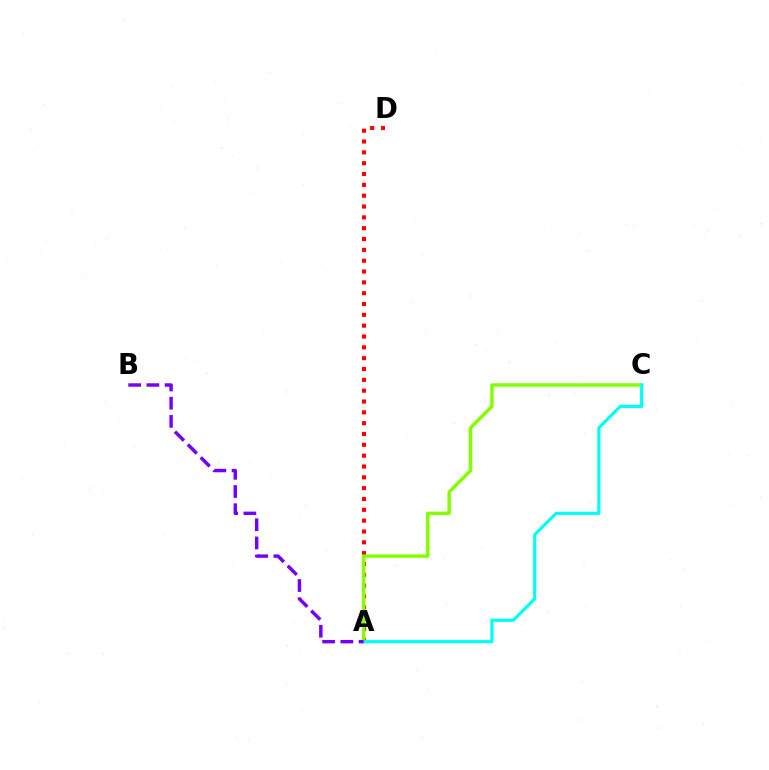{('A', 'D'): [{'color': '#ff0000', 'line_style': 'dotted', 'thickness': 2.94}], ('A', 'C'): [{'color': '#84ff00', 'line_style': 'solid', 'thickness': 2.49}, {'color': '#00fff6', 'line_style': 'solid', 'thickness': 2.28}], ('A', 'B'): [{'color': '#7200ff', 'line_style': 'dashed', 'thickness': 2.47}]}